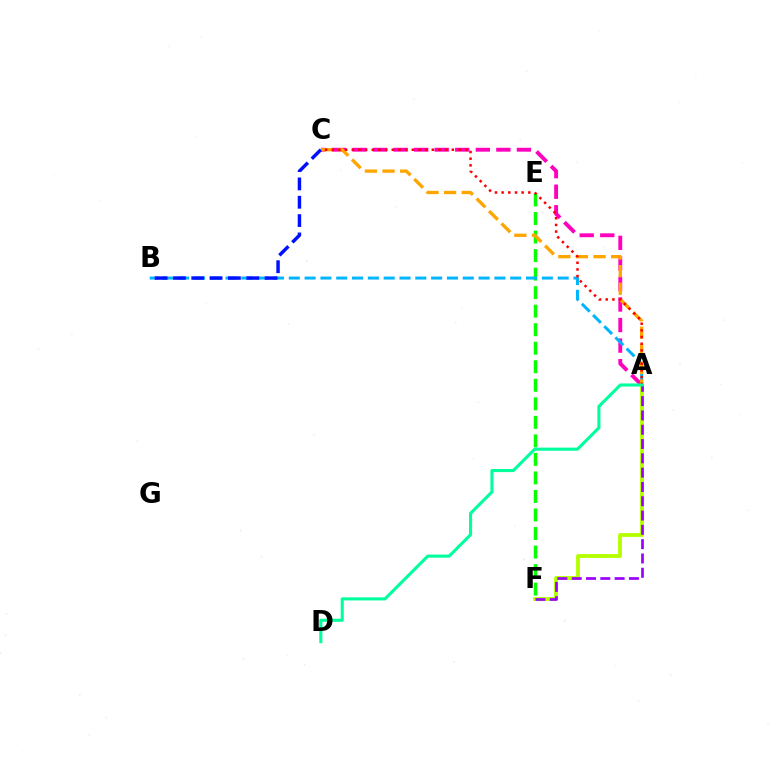{('A', 'F'): [{'color': '#b3ff00', 'line_style': 'solid', 'thickness': 2.78}, {'color': '#9b00ff', 'line_style': 'dashed', 'thickness': 1.94}], ('A', 'C'): [{'color': '#ff00bd', 'line_style': 'dashed', 'thickness': 2.79}, {'color': '#ffa500', 'line_style': 'dashed', 'thickness': 2.39}, {'color': '#ff0000', 'line_style': 'dotted', 'thickness': 1.81}], ('E', 'F'): [{'color': '#08ff00', 'line_style': 'dashed', 'thickness': 2.52}], ('A', 'B'): [{'color': '#00b5ff', 'line_style': 'dashed', 'thickness': 2.15}], ('A', 'D'): [{'color': '#00ff9d', 'line_style': 'solid', 'thickness': 2.23}], ('B', 'C'): [{'color': '#0010ff', 'line_style': 'dashed', 'thickness': 2.49}]}